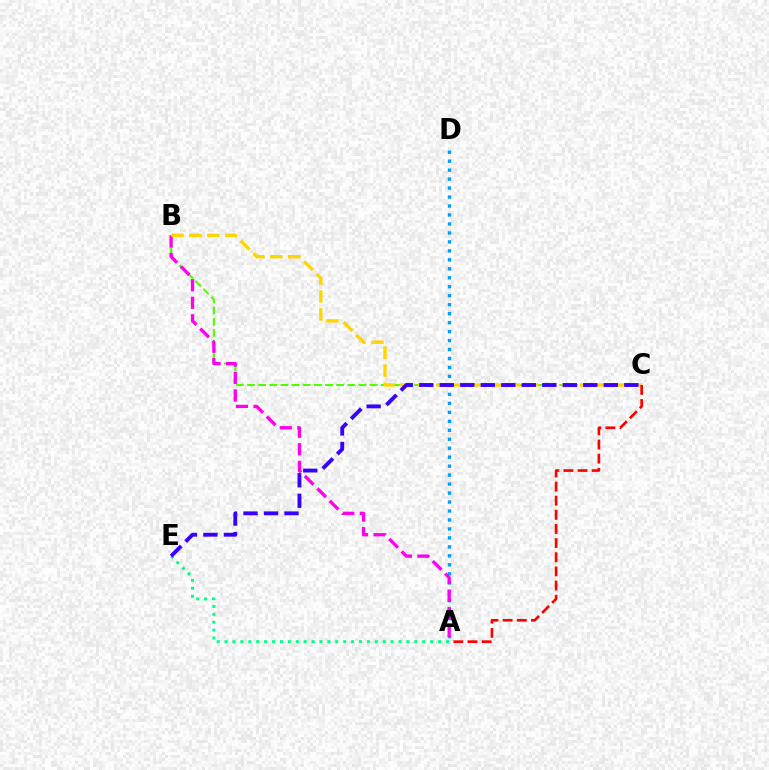{('B', 'C'): [{'color': '#4fff00', 'line_style': 'dashed', 'thickness': 1.51}, {'color': '#ffd500', 'line_style': 'dashed', 'thickness': 2.44}], ('A', 'D'): [{'color': '#009eff', 'line_style': 'dotted', 'thickness': 2.44}], ('A', 'B'): [{'color': '#ff00ed', 'line_style': 'dashed', 'thickness': 2.39}], ('A', 'E'): [{'color': '#00ff86', 'line_style': 'dotted', 'thickness': 2.15}], ('A', 'C'): [{'color': '#ff0000', 'line_style': 'dashed', 'thickness': 1.92}], ('C', 'E'): [{'color': '#3700ff', 'line_style': 'dashed', 'thickness': 2.79}]}